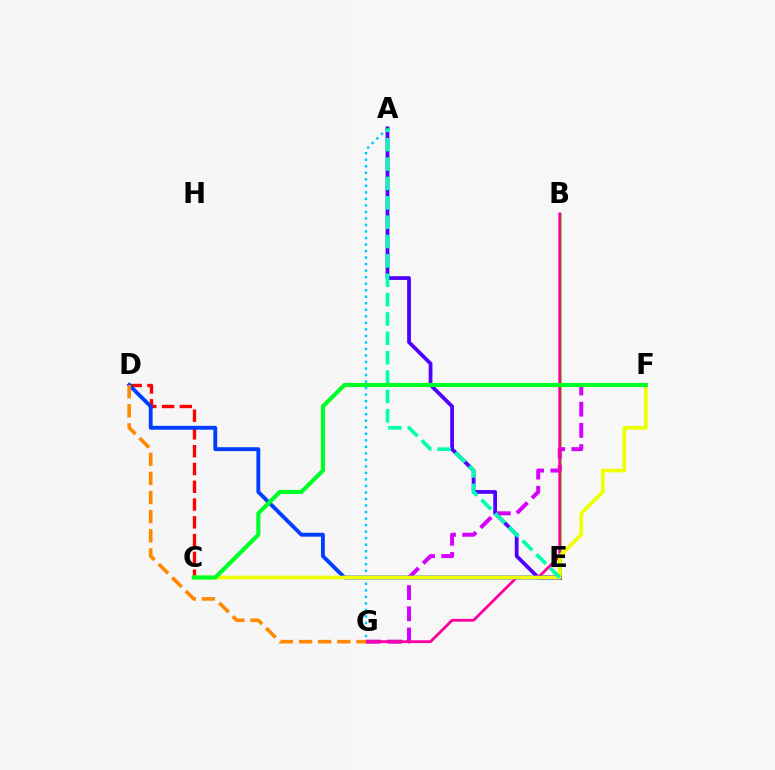{('B', 'E'): [{'color': '#66ff00', 'line_style': 'solid', 'thickness': 2.03}], ('F', 'G'): [{'color': '#d600ff', 'line_style': 'dashed', 'thickness': 2.88}], ('B', 'G'): [{'color': '#ff00a0', 'line_style': 'solid', 'thickness': 2.01}], ('A', 'G'): [{'color': '#00c7ff', 'line_style': 'dotted', 'thickness': 1.77}], ('C', 'D'): [{'color': '#ff0000', 'line_style': 'dashed', 'thickness': 2.42}], ('D', 'E'): [{'color': '#003fff', 'line_style': 'solid', 'thickness': 2.78}], ('A', 'E'): [{'color': '#4f00ff', 'line_style': 'solid', 'thickness': 2.71}, {'color': '#00ffaf', 'line_style': 'dashed', 'thickness': 2.63}], ('C', 'F'): [{'color': '#eeff00', 'line_style': 'solid', 'thickness': 2.64}, {'color': '#00ff27', 'line_style': 'solid', 'thickness': 2.98}], ('D', 'G'): [{'color': '#ff8800', 'line_style': 'dashed', 'thickness': 2.6}]}